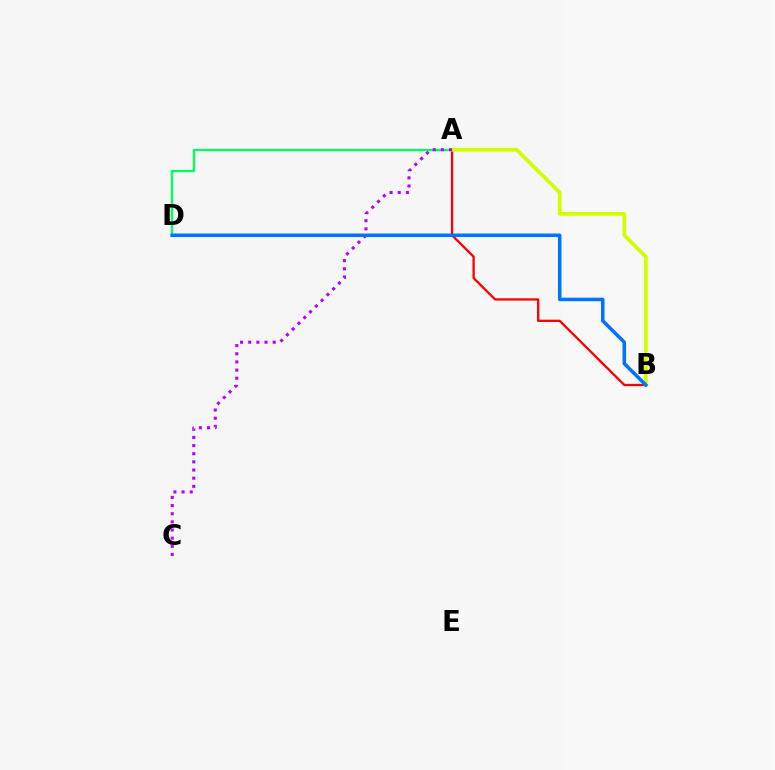{('A', 'D'): [{'color': '#00ff5c', 'line_style': 'solid', 'thickness': 1.69}], ('A', 'B'): [{'color': '#ff0000', 'line_style': 'solid', 'thickness': 1.67}, {'color': '#d1ff00', 'line_style': 'solid', 'thickness': 2.72}], ('A', 'C'): [{'color': '#b900ff', 'line_style': 'dotted', 'thickness': 2.21}], ('B', 'D'): [{'color': '#0074ff', 'line_style': 'solid', 'thickness': 2.55}]}